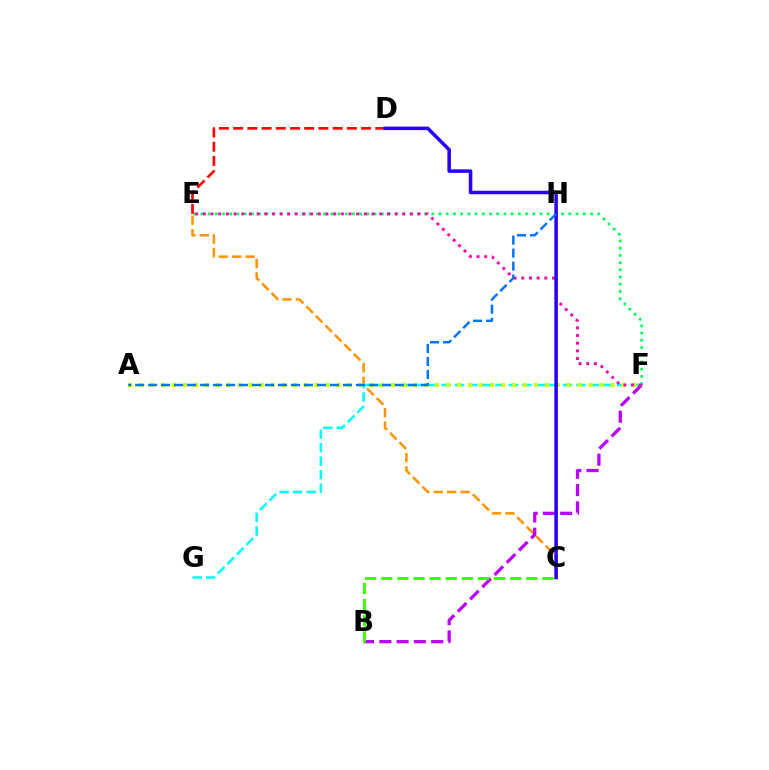{('C', 'E'): [{'color': '#ff9400', 'line_style': 'dashed', 'thickness': 1.82}], ('E', 'F'): [{'color': '#00ff5c', 'line_style': 'dotted', 'thickness': 1.96}, {'color': '#ff00ac', 'line_style': 'dotted', 'thickness': 2.08}], ('D', 'E'): [{'color': '#ff0000', 'line_style': 'dashed', 'thickness': 1.93}], ('F', 'G'): [{'color': '#00fff6', 'line_style': 'dashed', 'thickness': 1.83}], ('B', 'F'): [{'color': '#b900ff', 'line_style': 'dashed', 'thickness': 2.35}], ('A', 'F'): [{'color': '#d1ff00', 'line_style': 'dotted', 'thickness': 2.98}], ('C', 'D'): [{'color': '#2500ff', 'line_style': 'solid', 'thickness': 2.55}], ('B', 'C'): [{'color': '#3dff00', 'line_style': 'dashed', 'thickness': 2.19}], ('A', 'H'): [{'color': '#0074ff', 'line_style': 'dashed', 'thickness': 1.76}]}